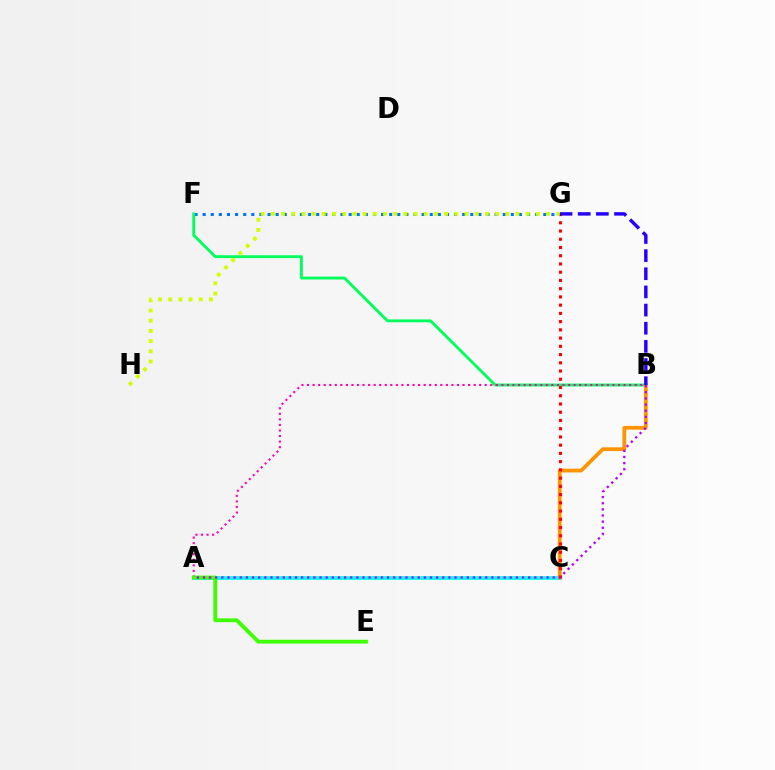{('A', 'C'): [{'color': '#00fff6', 'line_style': 'solid', 'thickness': 2.73}], ('F', 'G'): [{'color': '#0074ff', 'line_style': 'dotted', 'thickness': 2.2}], ('B', 'F'): [{'color': '#00ff5c', 'line_style': 'solid', 'thickness': 2.07}], ('A', 'B'): [{'color': '#ff00ac', 'line_style': 'dotted', 'thickness': 1.51}, {'color': '#b900ff', 'line_style': 'dotted', 'thickness': 1.67}], ('B', 'C'): [{'color': '#ff9400', 'line_style': 'solid', 'thickness': 2.7}], ('C', 'G'): [{'color': '#ff0000', 'line_style': 'dotted', 'thickness': 2.24}], ('A', 'E'): [{'color': '#3dff00', 'line_style': 'solid', 'thickness': 2.75}], ('B', 'G'): [{'color': '#2500ff', 'line_style': 'dashed', 'thickness': 2.47}], ('G', 'H'): [{'color': '#d1ff00', 'line_style': 'dotted', 'thickness': 2.77}]}